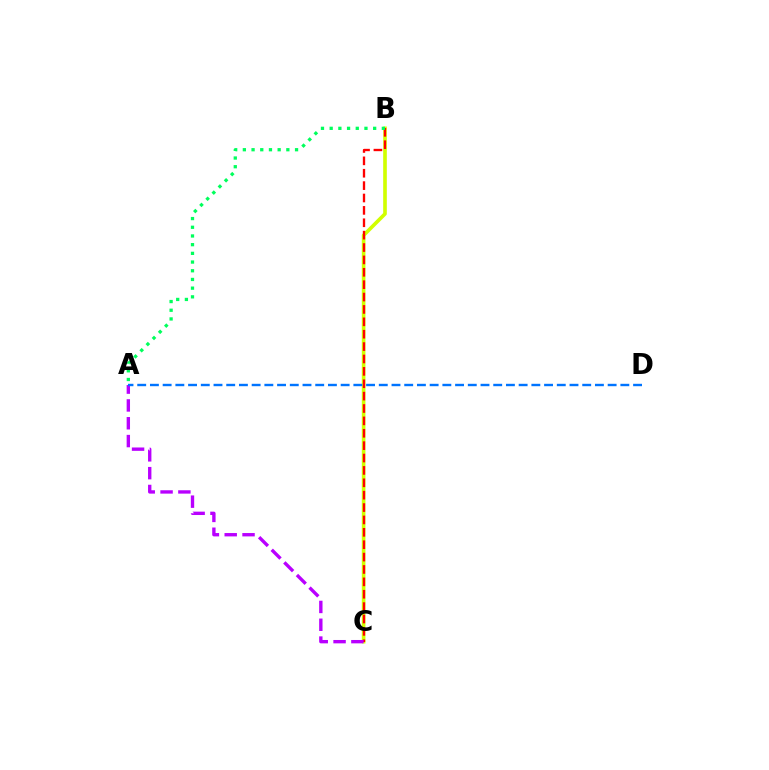{('B', 'C'): [{'color': '#d1ff00', 'line_style': 'solid', 'thickness': 2.62}, {'color': '#ff0000', 'line_style': 'dashed', 'thickness': 1.68}], ('A', 'C'): [{'color': '#b900ff', 'line_style': 'dashed', 'thickness': 2.42}], ('A', 'B'): [{'color': '#00ff5c', 'line_style': 'dotted', 'thickness': 2.36}], ('A', 'D'): [{'color': '#0074ff', 'line_style': 'dashed', 'thickness': 1.73}]}